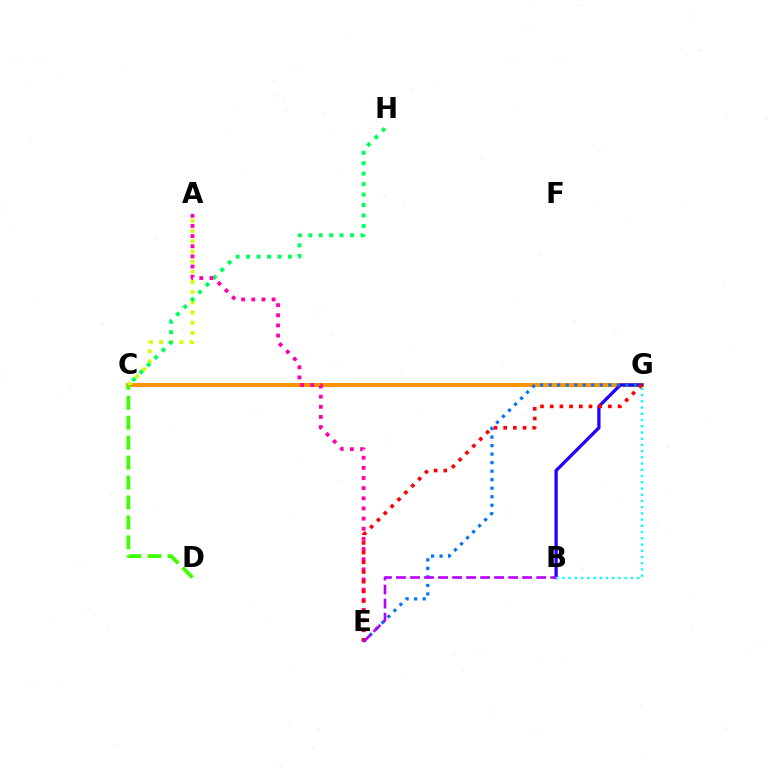{('C', 'G'): [{'color': '#ff9400', 'line_style': 'solid', 'thickness': 2.9}], ('A', 'C'): [{'color': '#d1ff00', 'line_style': 'dotted', 'thickness': 2.77}], ('B', 'G'): [{'color': '#2500ff', 'line_style': 'solid', 'thickness': 2.36}, {'color': '#00fff6', 'line_style': 'dotted', 'thickness': 1.69}], ('E', 'G'): [{'color': '#0074ff', 'line_style': 'dotted', 'thickness': 2.32}, {'color': '#ff0000', 'line_style': 'dotted', 'thickness': 2.64}], ('C', 'H'): [{'color': '#00ff5c', 'line_style': 'dotted', 'thickness': 2.84}], ('A', 'E'): [{'color': '#ff00ac', 'line_style': 'dotted', 'thickness': 2.76}], ('C', 'D'): [{'color': '#3dff00', 'line_style': 'dashed', 'thickness': 2.71}], ('B', 'E'): [{'color': '#b900ff', 'line_style': 'dashed', 'thickness': 1.9}]}